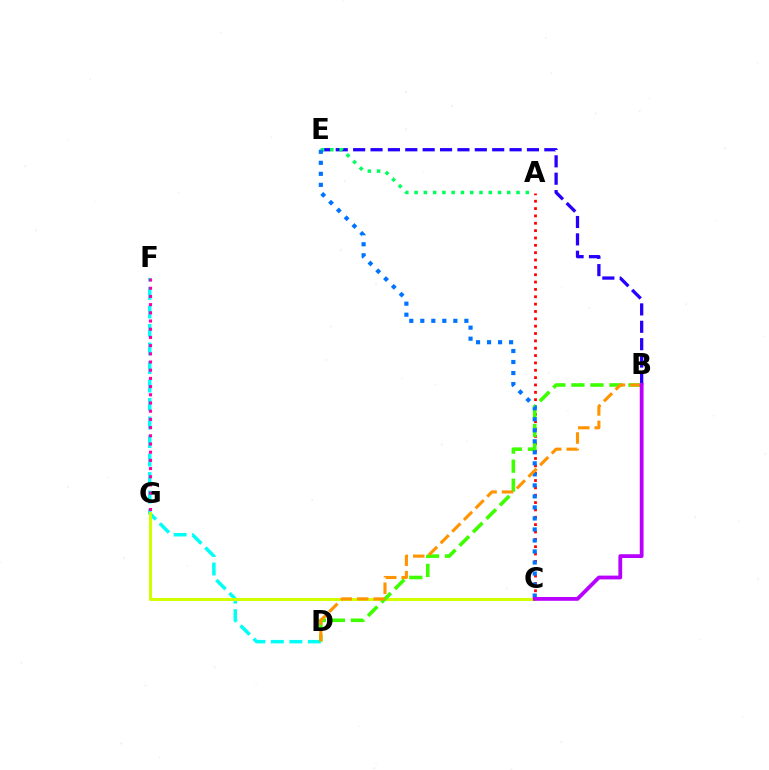{('B', 'E'): [{'color': '#2500ff', 'line_style': 'dashed', 'thickness': 2.36}], ('D', 'F'): [{'color': '#00fff6', 'line_style': 'dashed', 'thickness': 2.51}], ('C', 'G'): [{'color': '#d1ff00', 'line_style': 'solid', 'thickness': 2.19}], ('A', 'C'): [{'color': '#ff0000', 'line_style': 'dotted', 'thickness': 2.0}], ('B', 'D'): [{'color': '#3dff00', 'line_style': 'dashed', 'thickness': 2.59}, {'color': '#ff9400', 'line_style': 'dashed', 'thickness': 2.24}], ('A', 'E'): [{'color': '#00ff5c', 'line_style': 'dotted', 'thickness': 2.52}], ('C', 'E'): [{'color': '#0074ff', 'line_style': 'dotted', 'thickness': 2.99}], ('B', 'C'): [{'color': '#b900ff', 'line_style': 'solid', 'thickness': 2.73}], ('F', 'G'): [{'color': '#ff00ac', 'line_style': 'dotted', 'thickness': 2.23}]}